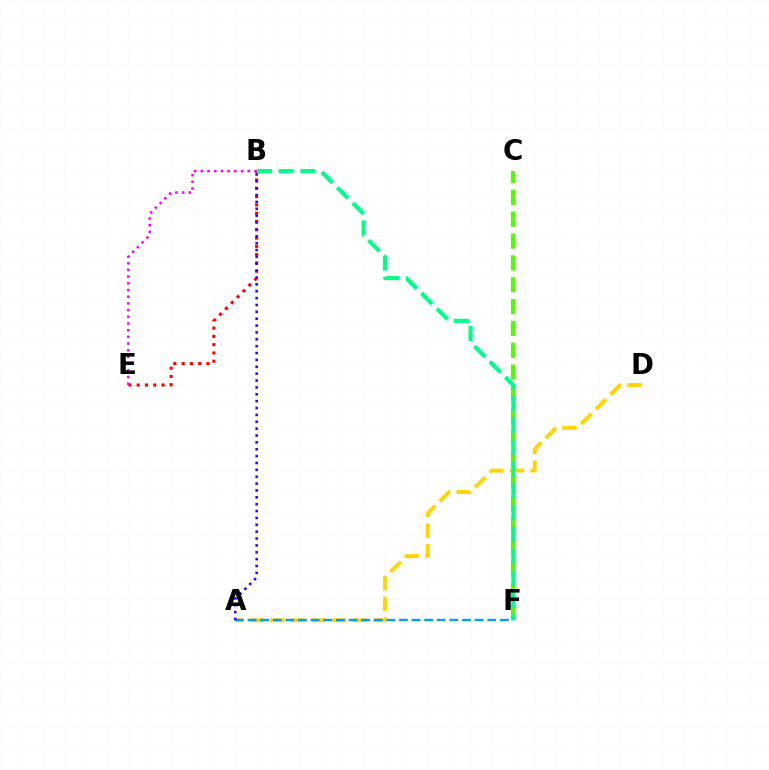{('B', 'E'): [{'color': '#ff0000', 'line_style': 'dotted', 'thickness': 2.25}, {'color': '#ff00ed', 'line_style': 'dotted', 'thickness': 1.82}], ('A', 'D'): [{'color': '#ffd500', 'line_style': 'dashed', 'thickness': 2.81}], ('C', 'F'): [{'color': '#4fff00', 'line_style': 'dashed', 'thickness': 2.97}], ('A', 'F'): [{'color': '#009eff', 'line_style': 'dashed', 'thickness': 1.71}], ('B', 'F'): [{'color': '#00ff86', 'line_style': 'dashed', 'thickness': 2.97}], ('A', 'B'): [{'color': '#3700ff', 'line_style': 'dotted', 'thickness': 1.87}]}